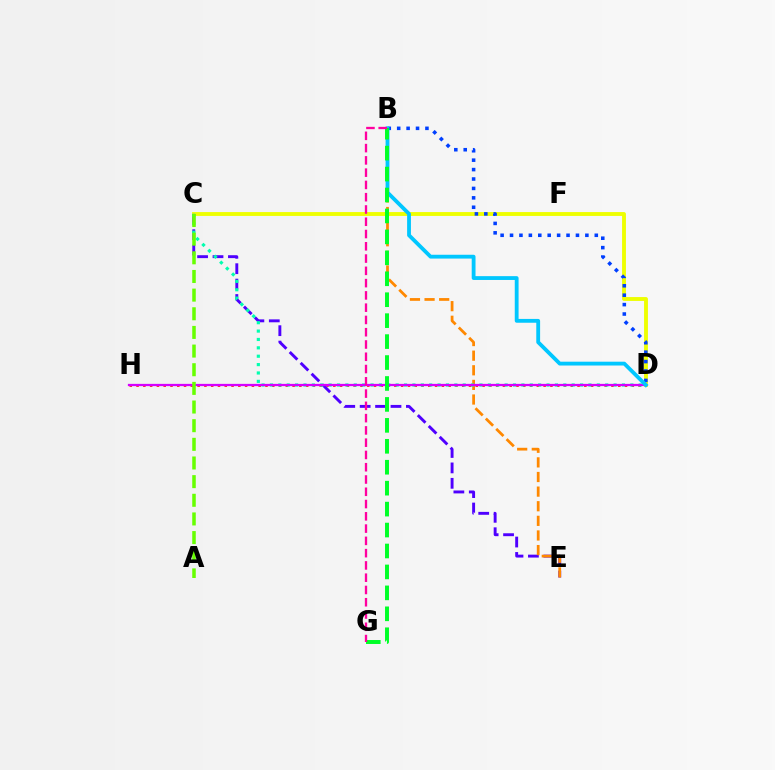{('C', 'D'): [{'color': '#eeff00', 'line_style': 'solid', 'thickness': 2.79}, {'color': '#00ffaf', 'line_style': 'dotted', 'thickness': 2.28}], ('D', 'H'): [{'color': '#ff0000', 'line_style': 'dotted', 'thickness': 1.84}, {'color': '#d600ff', 'line_style': 'solid', 'thickness': 1.63}], ('B', 'D'): [{'color': '#003fff', 'line_style': 'dotted', 'thickness': 2.56}, {'color': '#00c7ff', 'line_style': 'solid', 'thickness': 2.75}], ('C', 'E'): [{'color': '#4f00ff', 'line_style': 'dashed', 'thickness': 2.09}], ('B', 'E'): [{'color': '#ff8800', 'line_style': 'dashed', 'thickness': 1.99}], ('A', 'C'): [{'color': '#66ff00', 'line_style': 'dashed', 'thickness': 2.53}], ('B', 'G'): [{'color': '#00ff27', 'line_style': 'dashed', 'thickness': 2.84}, {'color': '#ff00a0', 'line_style': 'dashed', 'thickness': 1.67}]}